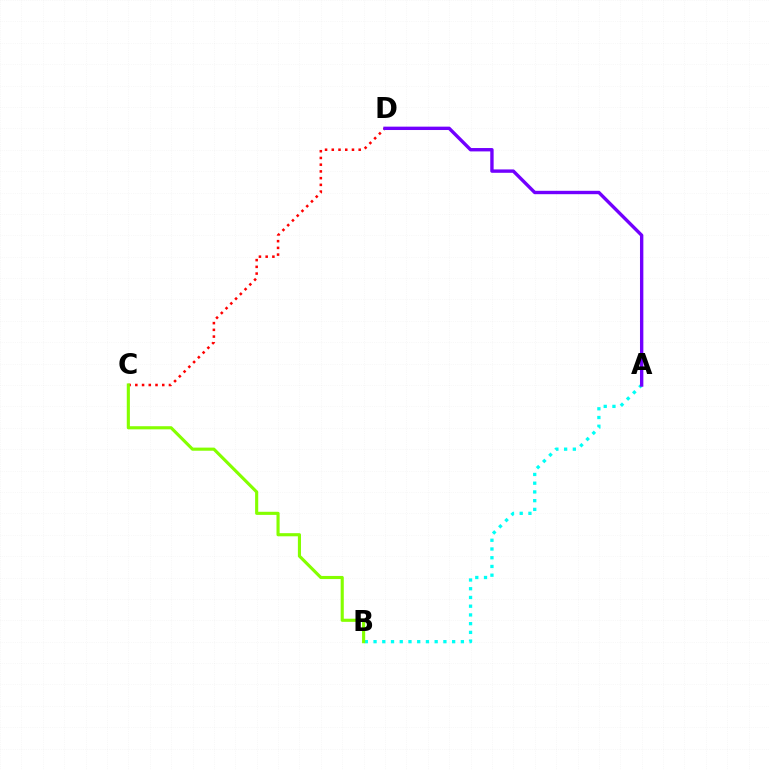{('C', 'D'): [{'color': '#ff0000', 'line_style': 'dotted', 'thickness': 1.83}], ('A', 'B'): [{'color': '#00fff6', 'line_style': 'dotted', 'thickness': 2.37}], ('B', 'C'): [{'color': '#84ff00', 'line_style': 'solid', 'thickness': 2.25}], ('A', 'D'): [{'color': '#7200ff', 'line_style': 'solid', 'thickness': 2.43}]}